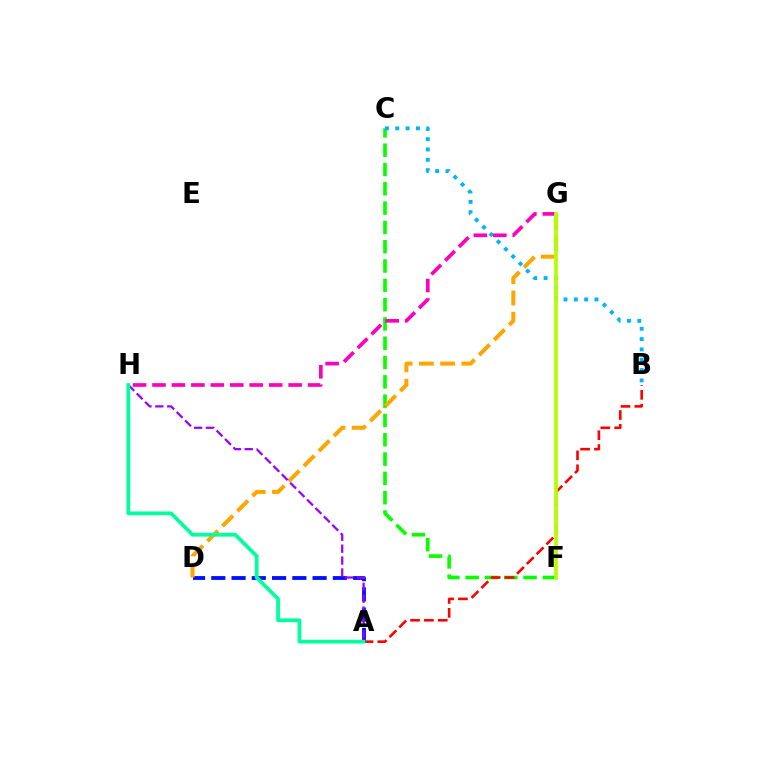{('C', 'F'): [{'color': '#08ff00', 'line_style': 'dashed', 'thickness': 2.62}], ('B', 'C'): [{'color': '#00b5ff', 'line_style': 'dotted', 'thickness': 2.81}], ('A', 'B'): [{'color': '#ff0000', 'line_style': 'dashed', 'thickness': 1.88}], ('G', 'H'): [{'color': '#ff00bd', 'line_style': 'dashed', 'thickness': 2.64}], ('A', 'D'): [{'color': '#0010ff', 'line_style': 'dashed', 'thickness': 2.75}], ('D', 'G'): [{'color': '#ffa500', 'line_style': 'dashed', 'thickness': 2.89}], ('A', 'H'): [{'color': '#9b00ff', 'line_style': 'dashed', 'thickness': 1.62}, {'color': '#00ff9d', 'line_style': 'solid', 'thickness': 2.7}], ('F', 'G'): [{'color': '#b3ff00', 'line_style': 'solid', 'thickness': 2.67}]}